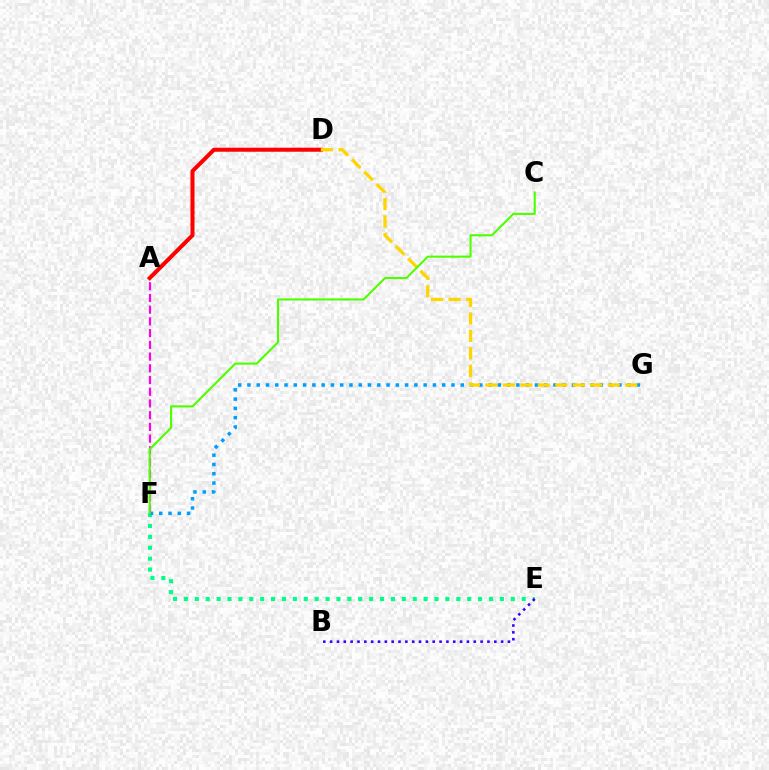{('A', 'F'): [{'color': '#ff00ed', 'line_style': 'dashed', 'thickness': 1.59}], ('E', 'F'): [{'color': '#00ff86', 'line_style': 'dotted', 'thickness': 2.96}], ('A', 'D'): [{'color': '#ff0000', 'line_style': 'solid', 'thickness': 2.9}], ('F', 'G'): [{'color': '#009eff', 'line_style': 'dotted', 'thickness': 2.52}], ('B', 'E'): [{'color': '#3700ff', 'line_style': 'dotted', 'thickness': 1.86}], ('D', 'G'): [{'color': '#ffd500', 'line_style': 'dashed', 'thickness': 2.37}], ('C', 'F'): [{'color': '#4fff00', 'line_style': 'solid', 'thickness': 1.52}]}